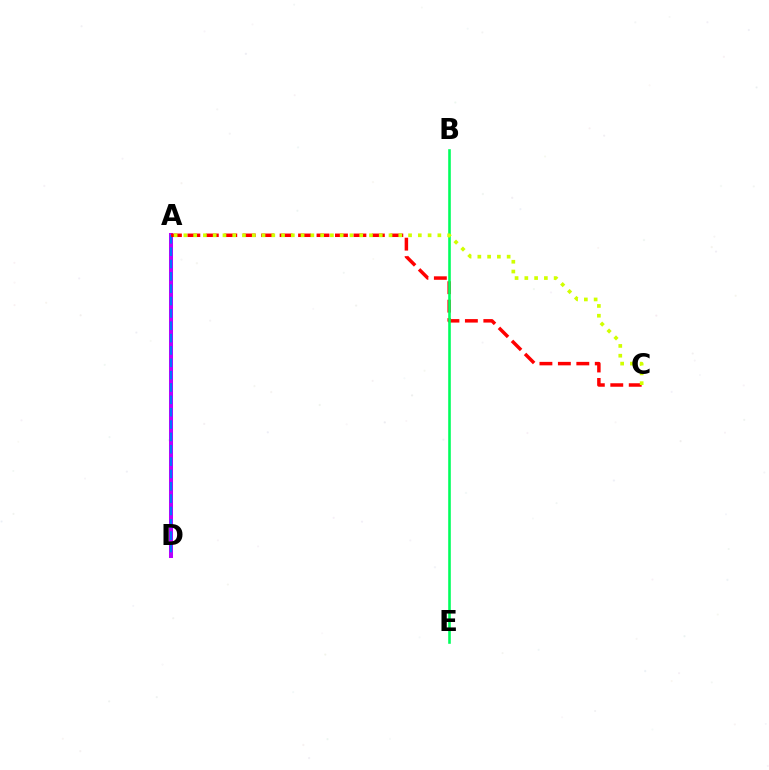{('A', 'D'): [{'color': '#b900ff', 'line_style': 'solid', 'thickness': 2.89}, {'color': '#0074ff', 'line_style': 'dashed', 'thickness': 1.68}], ('A', 'C'): [{'color': '#ff0000', 'line_style': 'dashed', 'thickness': 2.51}, {'color': '#d1ff00', 'line_style': 'dotted', 'thickness': 2.65}], ('B', 'E'): [{'color': '#00ff5c', 'line_style': 'solid', 'thickness': 1.87}]}